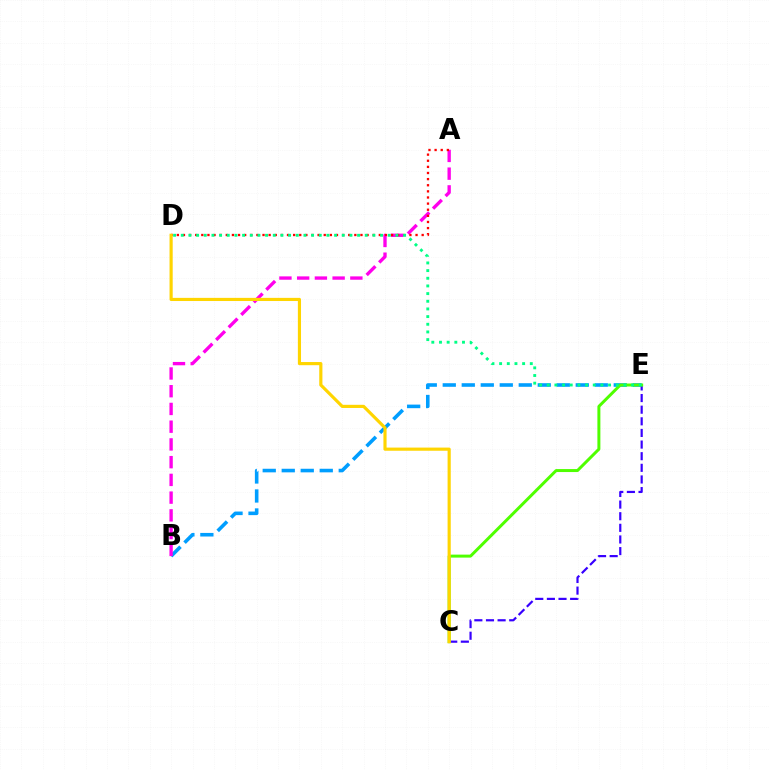{('B', 'E'): [{'color': '#009eff', 'line_style': 'dashed', 'thickness': 2.58}], ('C', 'E'): [{'color': '#3700ff', 'line_style': 'dashed', 'thickness': 1.58}, {'color': '#4fff00', 'line_style': 'solid', 'thickness': 2.15}], ('A', 'B'): [{'color': '#ff00ed', 'line_style': 'dashed', 'thickness': 2.41}], ('A', 'D'): [{'color': '#ff0000', 'line_style': 'dotted', 'thickness': 1.66}], ('C', 'D'): [{'color': '#ffd500', 'line_style': 'solid', 'thickness': 2.27}], ('D', 'E'): [{'color': '#00ff86', 'line_style': 'dotted', 'thickness': 2.08}]}